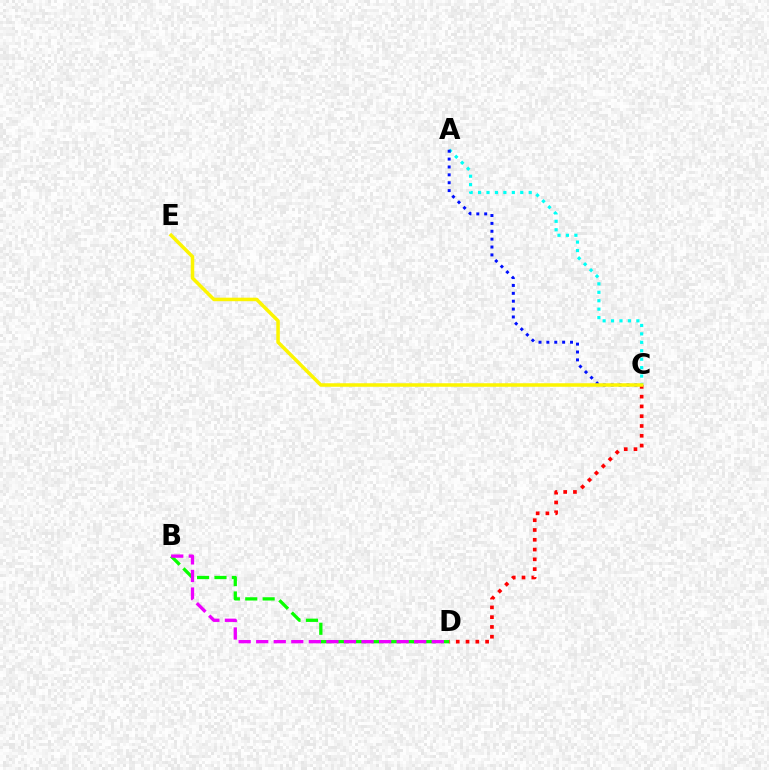{('C', 'D'): [{'color': '#ff0000', 'line_style': 'dotted', 'thickness': 2.66}], ('B', 'D'): [{'color': '#08ff00', 'line_style': 'dashed', 'thickness': 2.36}, {'color': '#ee00ff', 'line_style': 'dashed', 'thickness': 2.38}], ('A', 'C'): [{'color': '#00fff6', 'line_style': 'dotted', 'thickness': 2.29}, {'color': '#0010ff', 'line_style': 'dotted', 'thickness': 2.14}], ('C', 'E'): [{'color': '#fcf500', 'line_style': 'solid', 'thickness': 2.54}]}